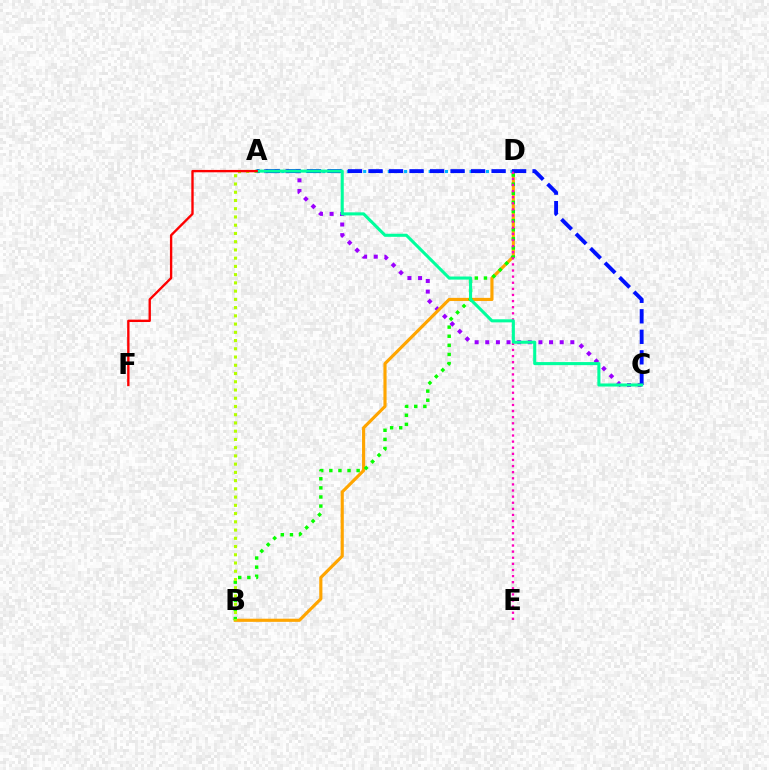{('A', 'C'): [{'color': '#9b00ff', 'line_style': 'dotted', 'thickness': 2.89}, {'color': '#0010ff', 'line_style': 'dashed', 'thickness': 2.79}, {'color': '#00ff9d', 'line_style': 'solid', 'thickness': 2.21}], ('B', 'D'): [{'color': '#ffa500', 'line_style': 'solid', 'thickness': 2.27}, {'color': '#08ff00', 'line_style': 'dotted', 'thickness': 2.47}], ('A', 'D'): [{'color': '#00b5ff', 'line_style': 'dotted', 'thickness': 2.22}], ('D', 'E'): [{'color': '#ff00bd', 'line_style': 'dotted', 'thickness': 1.66}], ('A', 'B'): [{'color': '#b3ff00', 'line_style': 'dotted', 'thickness': 2.24}], ('A', 'F'): [{'color': '#ff0000', 'line_style': 'solid', 'thickness': 1.7}]}